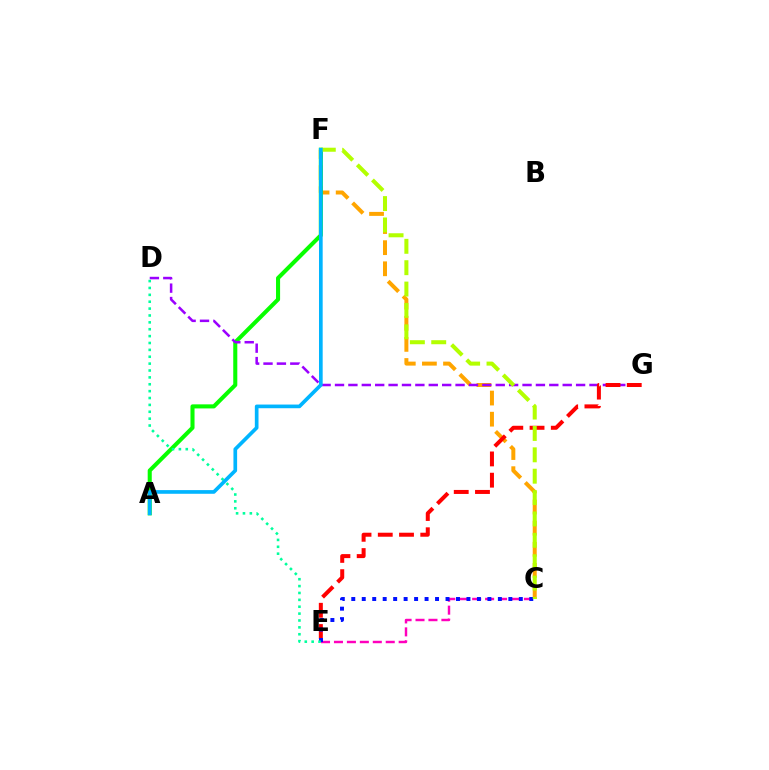{('C', 'F'): [{'color': '#ffa500', 'line_style': 'dashed', 'thickness': 2.87}, {'color': '#b3ff00', 'line_style': 'dashed', 'thickness': 2.9}], ('A', 'F'): [{'color': '#08ff00', 'line_style': 'solid', 'thickness': 2.93}, {'color': '#00b5ff', 'line_style': 'solid', 'thickness': 2.65}], ('D', 'G'): [{'color': '#9b00ff', 'line_style': 'dashed', 'thickness': 1.82}], ('C', 'E'): [{'color': '#ff00bd', 'line_style': 'dashed', 'thickness': 1.76}, {'color': '#0010ff', 'line_style': 'dotted', 'thickness': 2.84}], ('E', 'G'): [{'color': '#ff0000', 'line_style': 'dashed', 'thickness': 2.89}], ('D', 'E'): [{'color': '#00ff9d', 'line_style': 'dotted', 'thickness': 1.87}]}